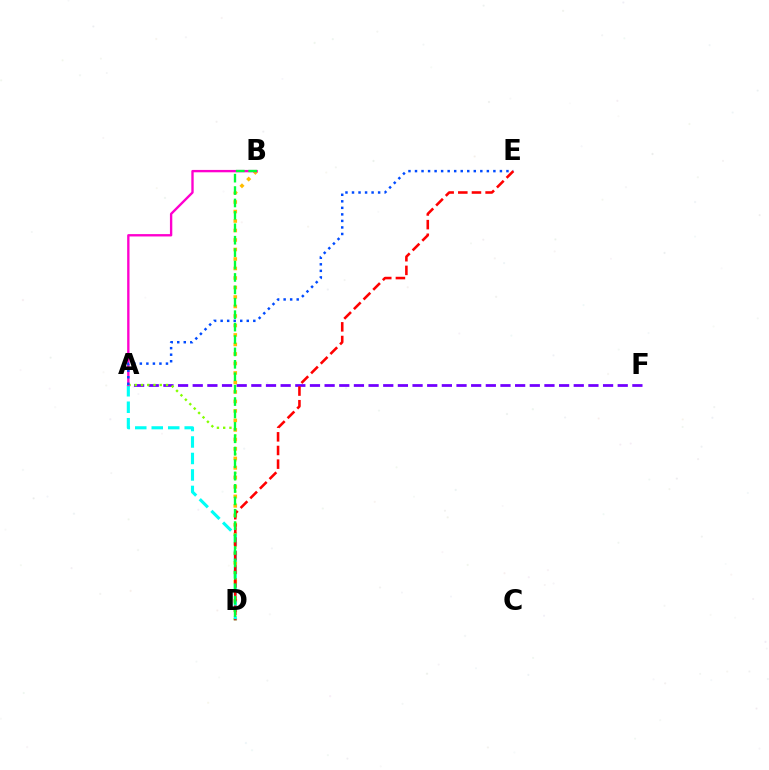{('A', 'F'): [{'color': '#7200ff', 'line_style': 'dashed', 'thickness': 1.99}], ('A', 'D'): [{'color': '#84ff00', 'line_style': 'dotted', 'thickness': 1.7}, {'color': '#00fff6', 'line_style': 'dashed', 'thickness': 2.24}], ('B', 'D'): [{'color': '#ffbd00', 'line_style': 'dotted', 'thickness': 2.58}, {'color': '#00ff39', 'line_style': 'dashed', 'thickness': 1.69}], ('A', 'B'): [{'color': '#ff00cf', 'line_style': 'solid', 'thickness': 1.7}], ('A', 'E'): [{'color': '#004bff', 'line_style': 'dotted', 'thickness': 1.77}], ('D', 'E'): [{'color': '#ff0000', 'line_style': 'dashed', 'thickness': 1.86}]}